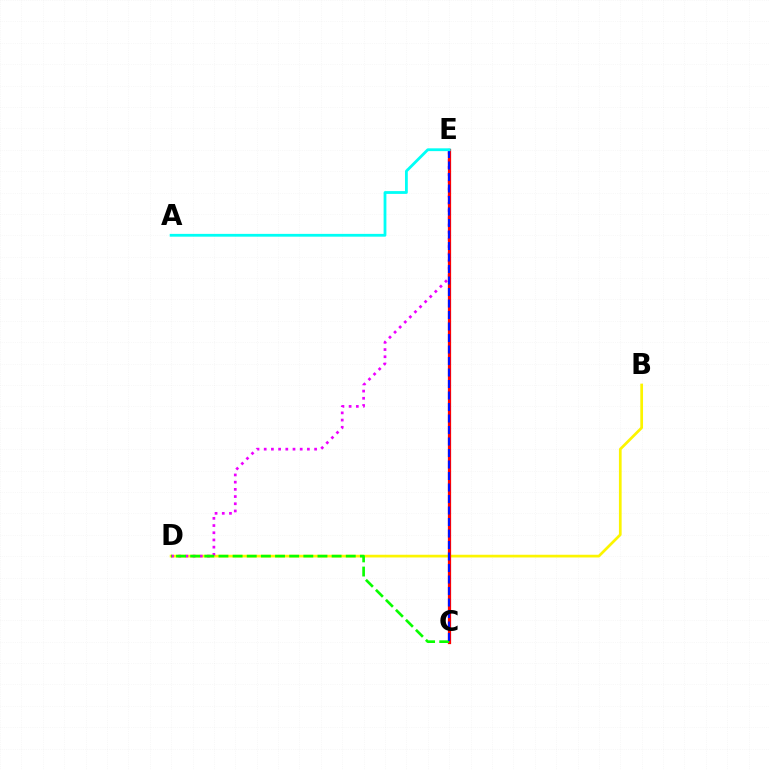{('B', 'D'): [{'color': '#fcf500', 'line_style': 'solid', 'thickness': 1.95}], ('D', 'E'): [{'color': '#ee00ff', 'line_style': 'dotted', 'thickness': 1.96}], ('C', 'E'): [{'color': '#ff0000', 'line_style': 'solid', 'thickness': 2.33}, {'color': '#0010ff', 'line_style': 'dashed', 'thickness': 1.56}], ('C', 'D'): [{'color': '#08ff00', 'line_style': 'dashed', 'thickness': 1.92}], ('A', 'E'): [{'color': '#00fff6', 'line_style': 'solid', 'thickness': 2.02}]}